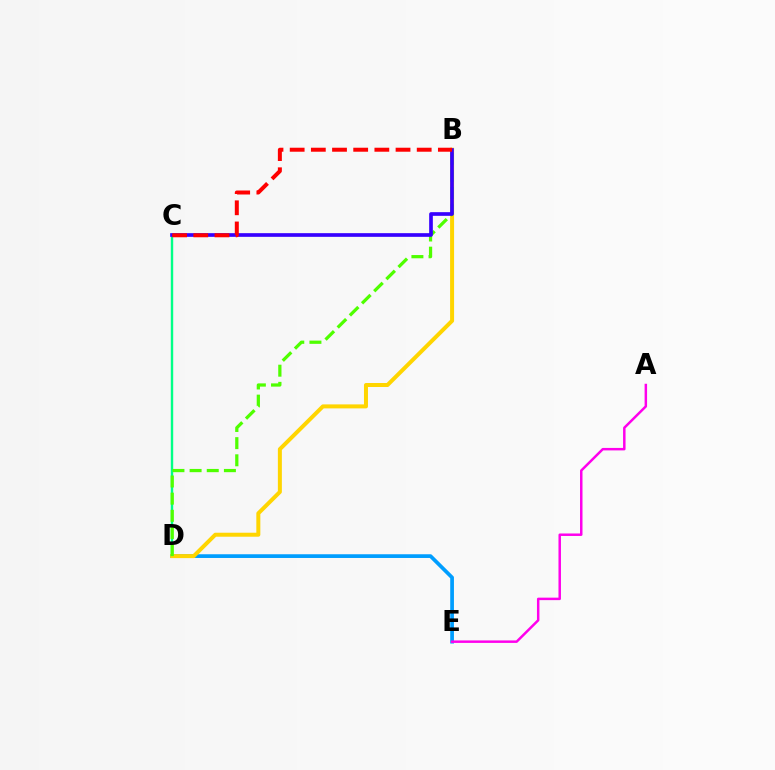{('D', 'E'): [{'color': '#009eff', 'line_style': 'solid', 'thickness': 2.68}], ('C', 'D'): [{'color': '#00ff86', 'line_style': 'solid', 'thickness': 1.73}], ('B', 'D'): [{'color': '#ffd500', 'line_style': 'solid', 'thickness': 2.88}, {'color': '#4fff00', 'line_style': 'dashed', 'thickness': 2.33}], ('B', 'C'): [{'color': '#3700ff', 'line_style': 'solid', 'thickness': 2.64}, {'color': '#ff0000', 'line_style': 'dashed', 'thickness': 2.88}], ('A', 'E'): [{'color': '#ff00ed', 'line_style': 'solid', 'thickness': 1.79}]}